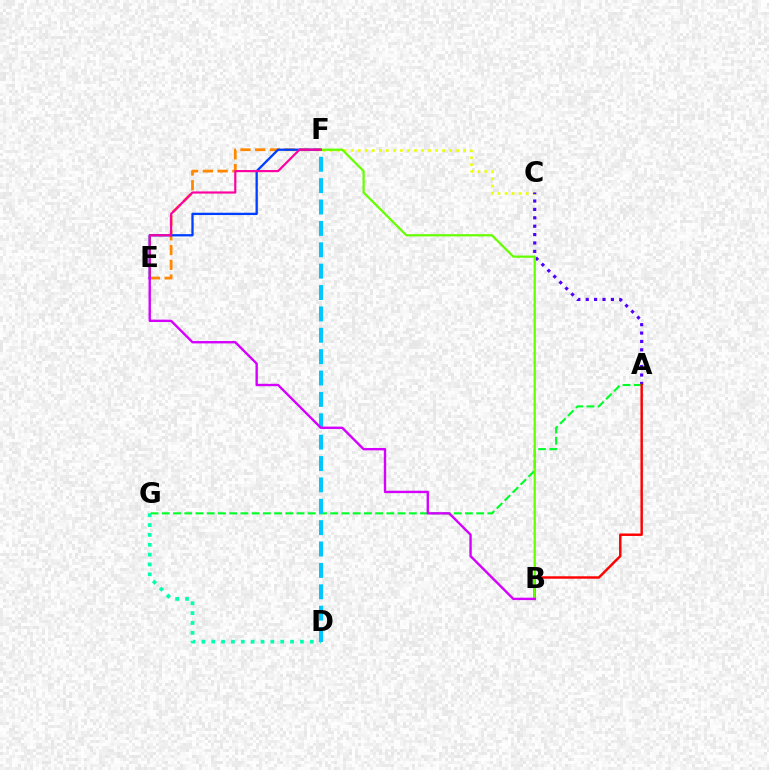{('D', 'G'): [{'color': '#00ffaf', 'line_style': 'dotted', 'thickness': 2.68}], ('C', 'F'): [{'color': '#eeff00', 'line_style': 'dotted', 'thickness': 1.91}], ('A', 'C'): [{'color': '#4f00ff', 'line_style': 'dotted', 'thickness': 2.28}], ('A', 'G'): [{'color': '#00ff27', 'line_style': 'dashed', 'thickness': 1.53}], ('A', 'B'): [{'color': '#ff0000', 'line_style': 'solid', 'thickness': 1.76}], ('D', 'F'): [{'color': '#00c7ff', 'line_style': 'dashed', 'thickness': 2.9}], ('E', 'F'): [{'color': '#ff8800', 'line_style': 'dashed', 'thickness': 2.0}, {'color': '#003fff', 'line_style': 'solid', 'thickness': 1.66}, {'color': '#ff00a0', 'line_style': 'solid', 'thickness': 1.56}], ('B', 'F'): [{'color': '#66ff00', 'line_style': 'solid', 'thickness': 1.61}], ('B', 'E'): [{'color': '#d600ff', 'line_style': 'solid', 'thickness': 1.71}]}